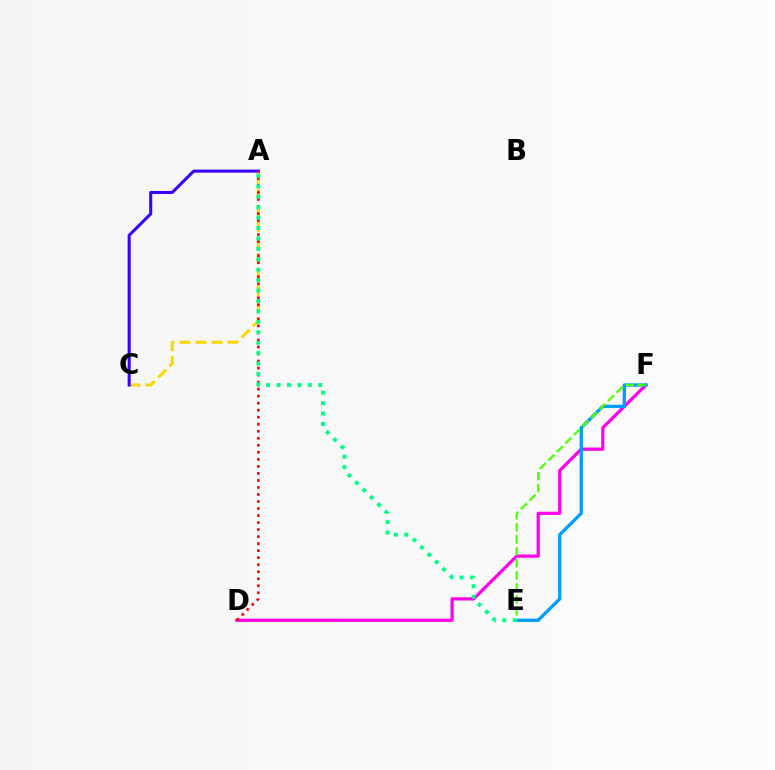{('D', 'F'): [{'color': '#ff00ed', 'line_style': 'solid', 'thickness': 2.33}], ('A', 'C'): [{'color': '#ffd500', 'line_style': 'dashed', 'thickness': 2.18}, {'color': '#3700ff', 'line_style': 'solid', 'thickness': 2.2}], ('E', 'F'): [{'color': '#009eff', 'line_style': 'solid', 'thickness': 2.39}, {'color': '#4fff00', 'line_style': 'dashed', 'thickness': 1.63}], ('A', 'D'): [{'color': '#ff0000', 'line_style': 'dotted', 'thickness': 1.91}], ('A', 'E'): [{'color': '#00ff86', 'line_style': 'dotted', 'thickness': 2.83}]}